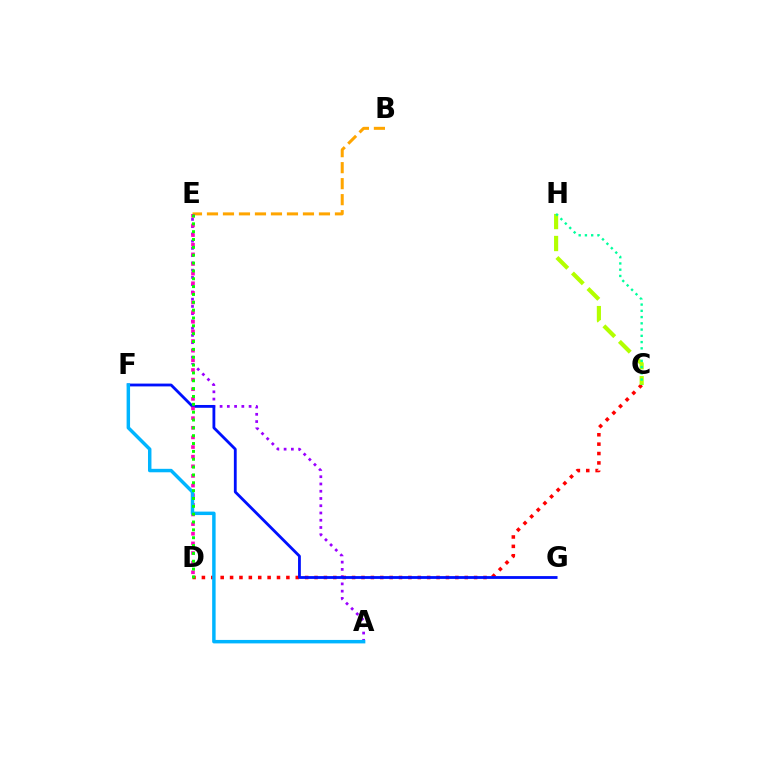{('A', 'E'): [{'color': '#9b00ff', 'line_style': 'dotted', 'thickness': 1.97}], ('C', 'D'): [{'color': '#ff0000', 'line_style': 'dotted', 'thickness': 2.55}], ('F', 'G'): [{'color': '#0010ff', 'line_style': 'solid', 'thickness': 2.03}], ('B', 'E'): [{'color': '#ffa500', 'line_style': 'dashed', 'thickness': 2.17}], ('C', 'H'): [{'color': '#b3ff00', 'line_style': 'dashed', 'thickness': 2.98}, {'color': '#00ff9d', 'line_style': 'dotted', 'thickness': 1.7}], ('D', 'E'): [{'color': '#ff00bd', 'line_style': 'dotted', 'thickness': 2.62}, {'color': '#08ff00', 'line_style': 'dotted', 'thickness': 2.13}], ('A', 'F'): [{'color': '#00b5ff', 'line_style': 'solid', 'thickness': 2.49}]}